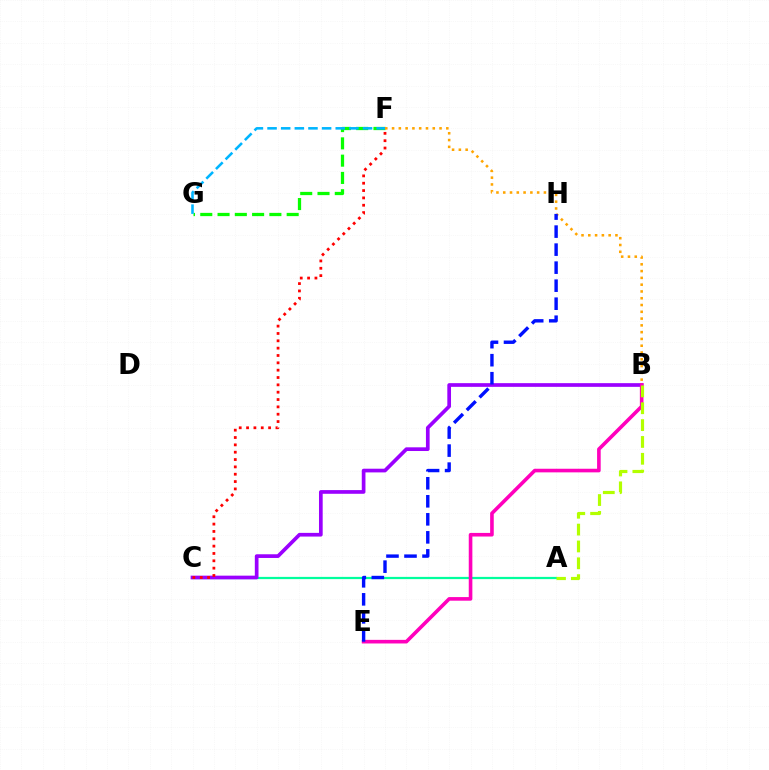{('A', 'C'): [{'color': '#00ff9d', 'line_style': 'solid', 'thickness': 1.61}], ('B', 'C'): [{'color': '#9b00ff', 'line_style': 'solid', 'thickness': 2.66}], ('B', 'E'): [{'color': '#ff00bd', 'line_style': 'solid', 'thickness': 2.6}], ('F', 'G'): [{'color': '#08ff00', 'line_style': 'dashed', 'thickness': 2.35}, {'color': '#00b5ff', 'line_style': 'dashed', 'thickness': 1.85}], ('A', 'B'): [{'color': '#b3ff00', 'line_style': 'dashed', 'thickness': 2.29}], ('B', 'F'): [{'color': '#ffa500', 'line_style': 'dotted', 'thickness': 1.84}], ('C', 'F'): [{'color': '#ff0000', 'line_style': 'dotted', 'thickness': 1.99}], ('E', 'H'): [{'color': '#0010ff', 'line_style': 'dashed', 'thickness': 2.45}]}